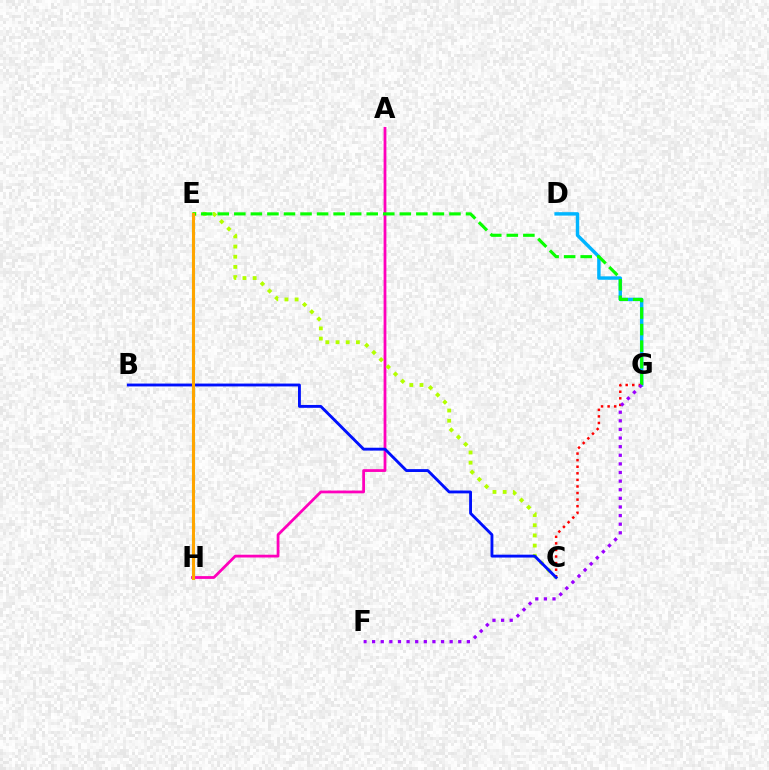{('D', 'G'): [{'color': '#00b5ff', 'line_style': 'solid', 'thickness': 2.47}], ('A', 'H'): [{'color': '#ff00bd', 'line_style': 'solid', 'thickness': 2.0}], ('E', 'H'): [{'color': '#00ff9d', 'line_style': 'dashed', 'thickness': 2.23}, {'color': '#ffa500', 'line_style': 'solid', 'thickness': 2.21}], ('C', 'E'): [{'color': '#b3ff00', 'line_style': 'dotted', 'thickness': 2.76}], ('C', 'G'): [{'color': '#ff0000', 'line_style': 'dotted', 'thickness': 1.79}], ('B', 'C'): [{'color': '#0010ff', 'line_style': 'solid', 'thickness': 2.07}], ('E', 'G'): [{'color': '#08ff00', 'line_style': 'dashed', 'thickness': 2.25}], ('F', 'G'): [{'color': '#9b00ff', 'line_style': 'dotted', 'thickness': 2.34}]}